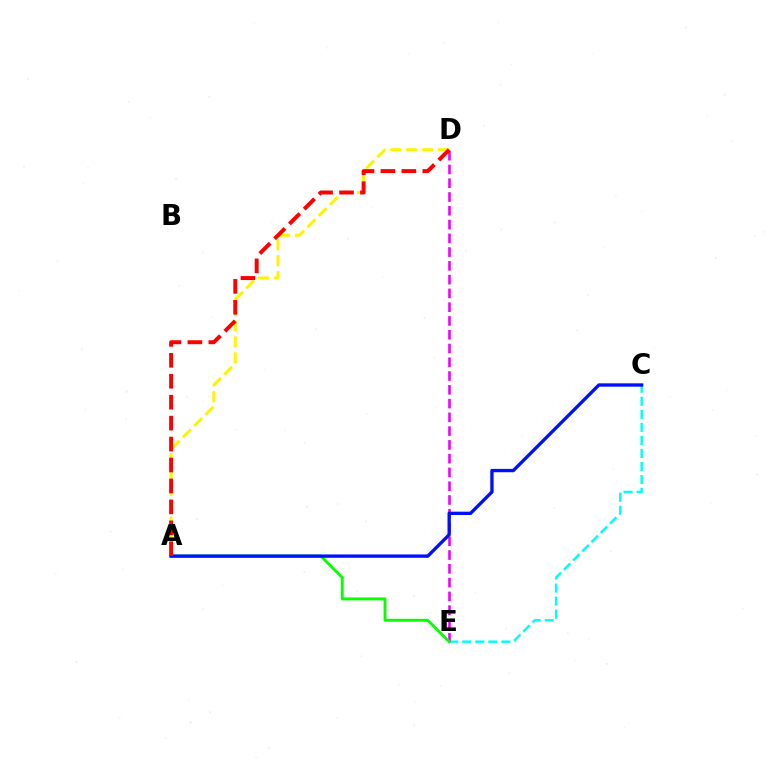{('A', 'D'): [{'color': '#fcf500', 'line_style': 'dashed', 'thickness': 2.16}, {'color': '#ff0000', 'line_style': 'dashed', 'thickness': 2.84}], ('C', 'E'): [{'color': '#00fff6', 'line_style': 'dashed', 'thickness': 1.77}], ('D', 'E'): [{'color': '#ee00ff', 'line_style': 'dashed', 'thickness': 1.87}], ('A', 'E'): [{'color': '#08ff00', 'line_style': 'solid', 'thickness': 2.08}], ('A', 'C'): [{'color': '#0010ff', 'line_style': 'solid', 'thickness': 2.41}]}